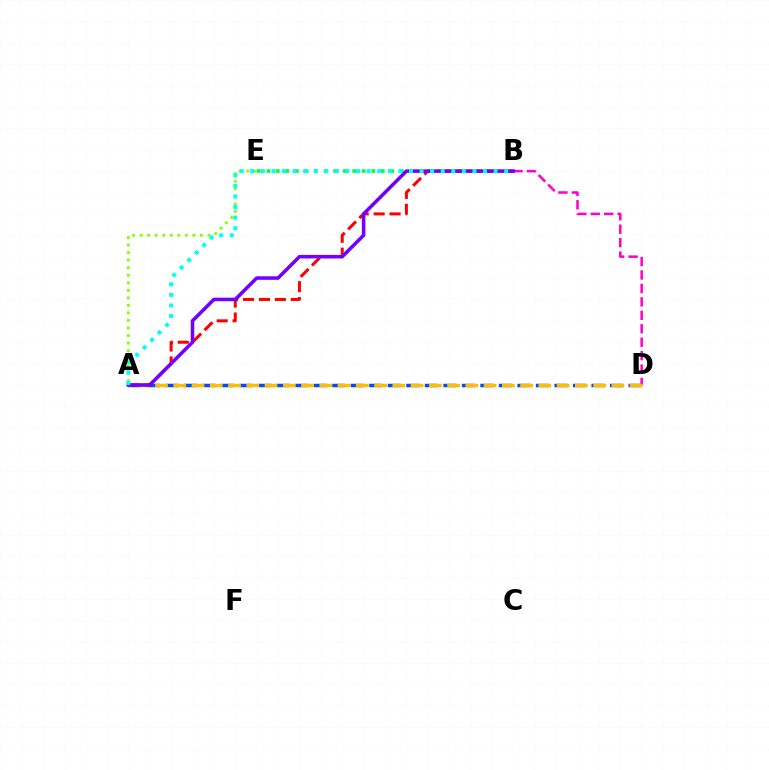{('B', 'D'): [{'color': '#ff00cf', 'line_style': 'dashed', 'thickness': 1.83}], ('A', 'D'): [{'color': '#004bff', 'line_style': 'dashed', 'thickness': 2.52}, {'color': '#ffbd00', 'line_style': 'dashed', 'thickness': 2.48}], ('A', 'B'): [{'color': '#ff0000', 'line_style': 'dashed', 'thickness': 2.16}, {'color': '#7200ff', 'line_style': 'solid', 'thickness': 2.56}, {'color': '#00fff6', 'line_style': 'dotted', 'thickness': 2.87}], ('A', 'E'): [{'color': '#84ff00', 'line_style': 'dotted', 'thickness': 2.05}], ('B', 'E'): [{'color': '#00ff39', 'line_style': 'dotted', 'thickness': 2.59}]}